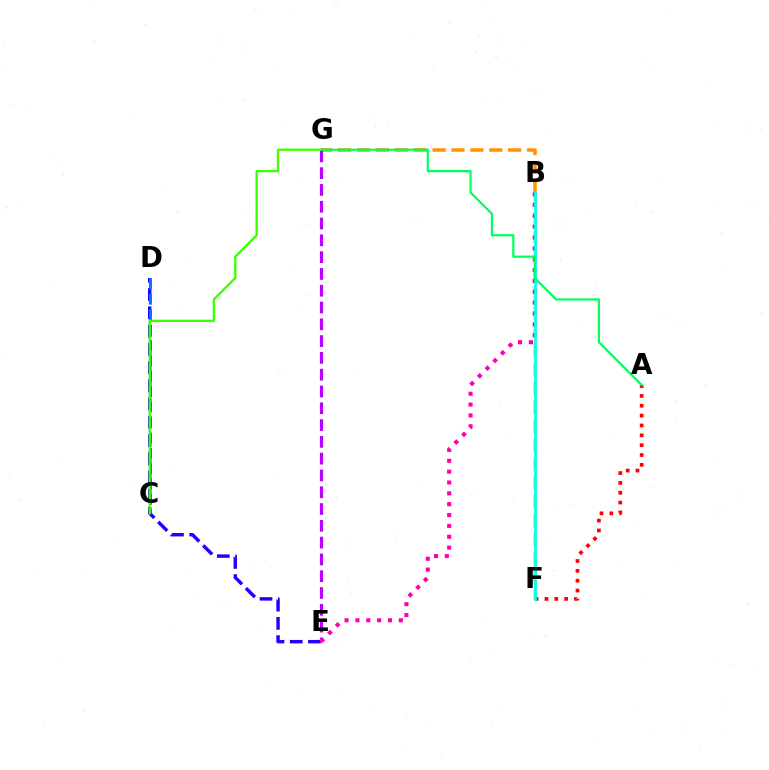{('B', 'G'): [{'color': '#ff9400', 'line_style': 'dashed', 'thickness': 2.57}], ('B', 'F'): [{'color': '#d1ff00', 'line_style': 'dashed', 'thickness': 2.57}, {'color': '#00fff6', 'line_style': 'solid', 'thickness': 1.98}], ('D', 'E'): [{'color': '#2500ff', 'line_style': 'dashed', 'thickness': 2.48}], ('E', 'G'): [{'color': '#b900ff', 'line_style': 'dashed', 'thickness': 2.28}], ('C', 'D'): [{'color': '#0074ff', 'line_style': 'dashed', 'thickness': 2.09}], ('A', 'F'): [{'color': '#ff0000', 'line_style': 'dotted', 'thickness': 2.68}], ('C', 'G'): [{'color': '#3dff00', 'line_style': 'solid', 'thickness': 1.66}], ('B', 'E'): [{'color': '#ff00ac', 'line_style': 'dotted', 'thickness': 2.95}], ('A', 'G'): [{'color': '#00ff5c', 'line_style': 'solid', 'thickness': 1.59}]}